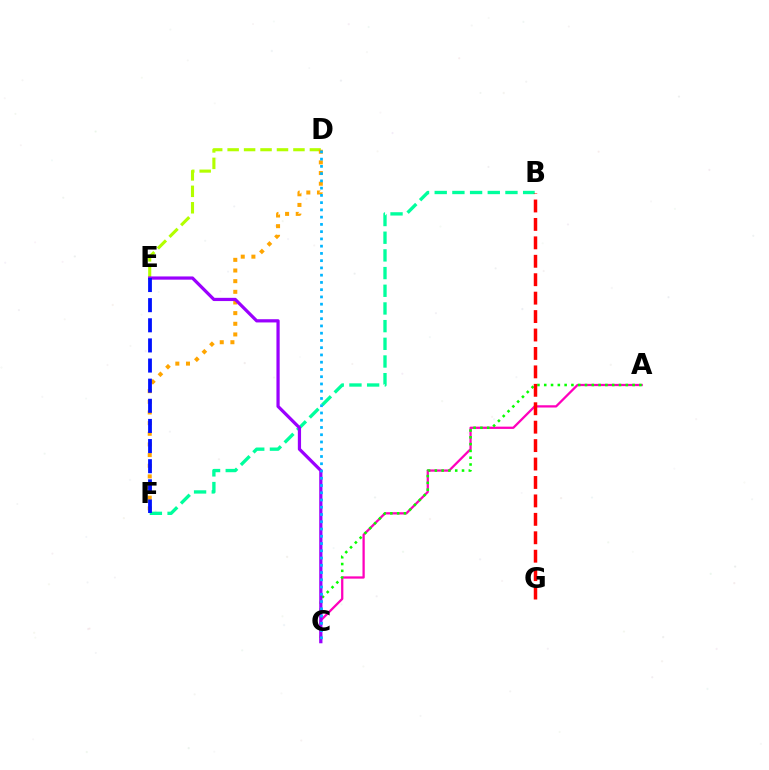{('D', 'E'): [{'color': '#b3ff00', 'line_style': 'dashed', 'thickness': 2.23}], ('B', 'F'): [{'color': '#00ff9d', 'line_style': 'dashed', 'thickness': 2.4}], ('A', 'C'): [{'color': '#ff00bd', 'line_style': 'solid', 'thickness': 1.64}, {'color': '#08ff00', 'line_style': 'dotted', 'thickness': 1.85}], ('D', 'F'): [{'color': '#ffa500', 'line_style': 'dotted', 'thickness': 2.9}], ('C', 'E'): [{'color': '#9b00ff', 'line_style': 'solid', 'thickness': 2.32}], ('E', 'F'): [{'color': '#0010ff', 'line_style': 'dashed', 'thickness': 2.73}], ('C', 'D'): [{'color': '#00b5ff', 'line_style': 'dotted', 'thickness': 1.97}], ('B', 'G'): [{'color': '#ff0000', 'line_style': 'dashed', 'thickness': 2.5}]}